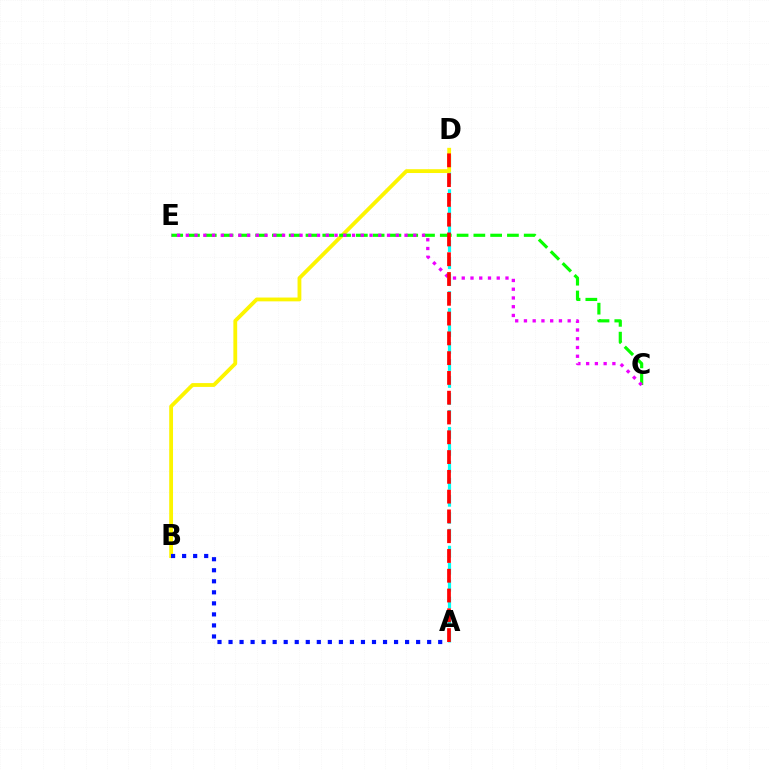{('A', 'D'): [{'color': '#00fff6', 'line_style': 'dashed', 'thickness': 2.31}, {'color': '#ff0000', 'line_style': 'dashed', 'thickness': 2.69}], ('B', 'D'): [{'color': '#fcf500', 'line_style': 'solid', 'thickness': 2.74}], ('C', 'E'): [{'color': '#08ff00', 'line_style': 'dashed', 'thickness': 2.28}, {'color': '#ee00ff', 'line_style': 'dotted', 'thickness': 2.38}], ('A', 'B'): [{'color': '#0010ff', 'line_style': 'dotted', 'thickness': 3.0}]}